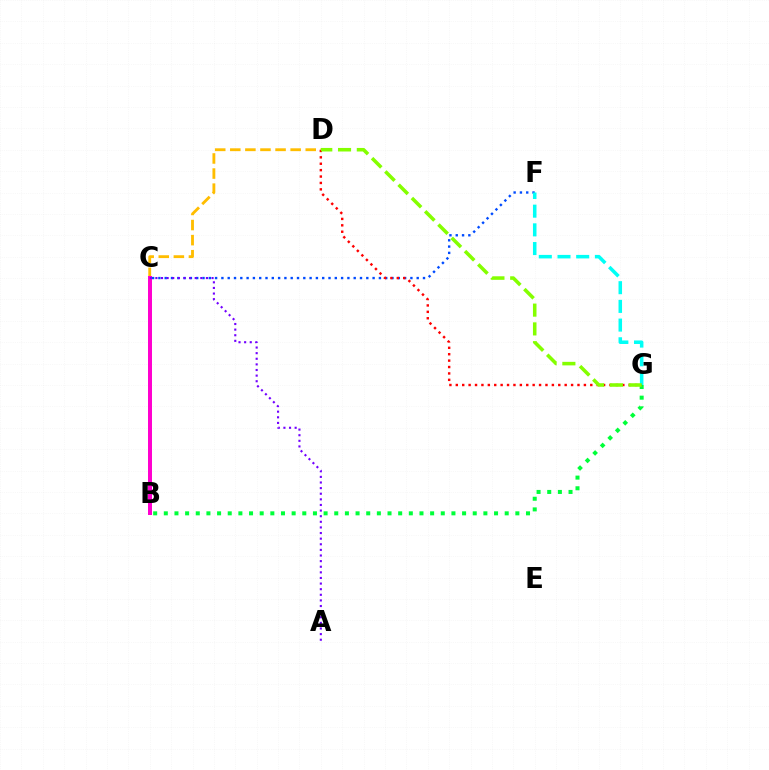{('B', 'G'): [{'color': '#00ff39', 'line_style': 'dotted', 'thickness': 2.89}], ('C', 'F'): [{'color': '#004bff', 'line_style': 'dotted', 'thickness': 1.71}], ('C', 'D'): [{'color': '#ffbd00', 'line_style': 'dashed', 'thickness': 2.05}], ('F', 'G'): [{'color': '#00fff6', 'line_style': 'dashed', 'thickness': 2.54}], ('B', 'C'): [{'color': '#ff00cf', 'line_style': 'solid', 'thickness': 2.87}], ('D', 'G'): [{'color': '#ff0000', 'line_style': 'dotted', 'thickness': 1.74}, {'color': '#84ff00', 'line_style': 'dashed', 'thickness': 2.55}], ('A', 'C'): [{'color': '#7200ff', 'line_style': 'dotted', 'thickness': 1.53}]}